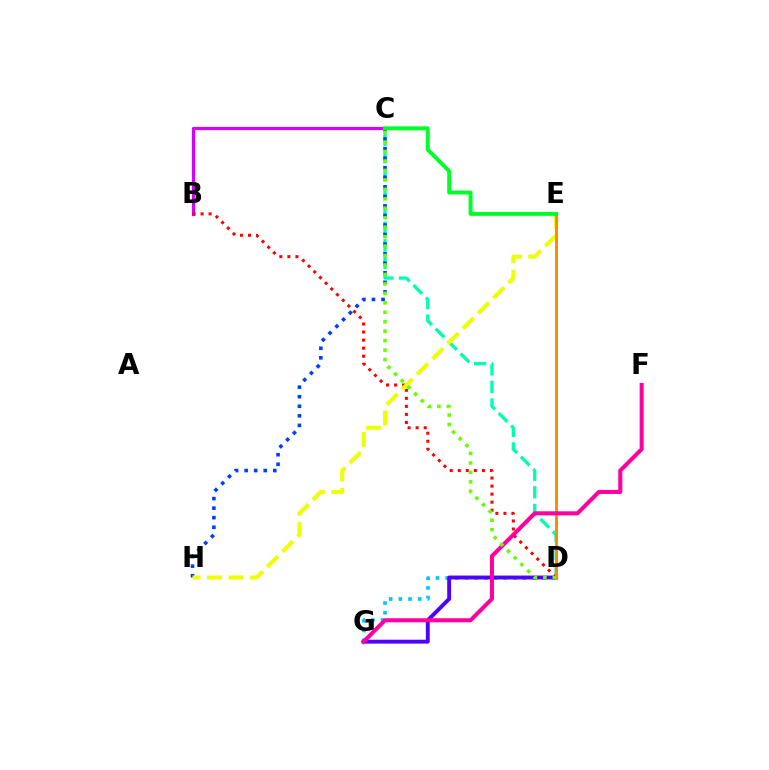{('B', 'C'): [{'color': '#d600ff', 'line_style': 'solid', 'thickness': 2.32}], ('D', 'G'): [{'color': '#00c7ff', 'line_style': 'dotted', 'thickness': 2.63}, {'color': '#4f00ff', 'line_style': 'solid', 'thickness': 2.81}], ('C', 'D'): [{'color': '#00ffaf', 'line_style': 'dashed', 'thickness': 2.39}, {'color': '#66ff00', 'line_style': 'dotted', 'thickness': 2.57}], ('C', 'H'): [{'color': '#003fff', 'line_style': 'dotted', 'thickness': 2.6}], ('B', 'D'): [{'color': '#ff0000', 'line_style': 'dotted', 'thickness': 2.18}], ('E', 'H'): [{'color': '#eeff00', 'line_style': 'dashed', 'thickness': 2.93}], ('D', 'E'): [{'color': '#ff8800', 'line_style': 'solid', 'thickness': 2.08}], ('C', 'E'): [{'color': '#00ff27', 'line_style': 'solid', 'thickness': 2.84}], ('F', 'G'): [{'color': '#ff00a0', 'line_style': 'solid', 'thickness': 2.93}]}